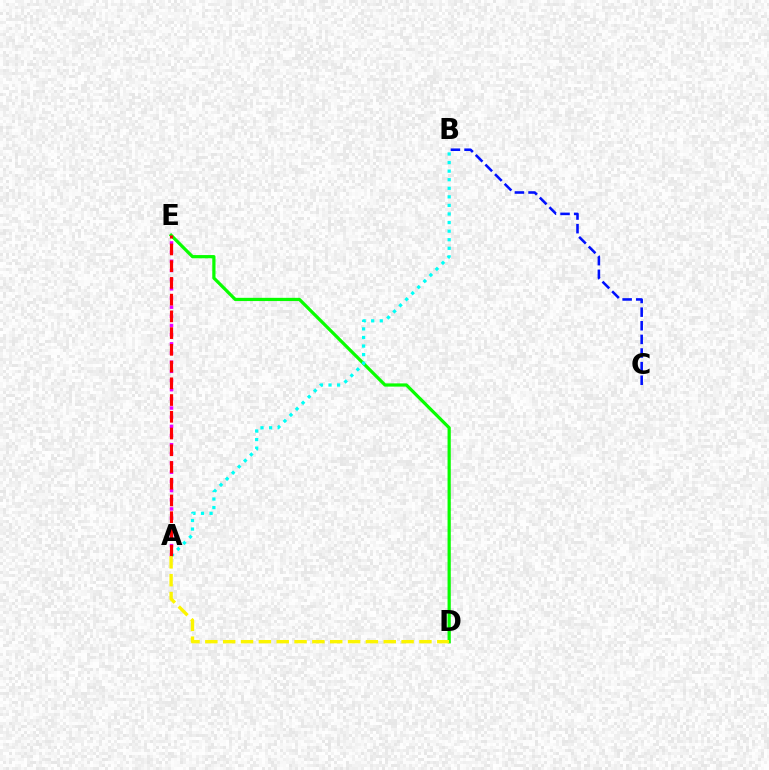{('D', 'E'): [{'color': '#08ff00', 'line_style': 'solid', 'thickness': 2.32}], ('A', 'E'): [{'color': '#ee00ff', 'line_style': 'dotted', 'thickness': 2.49}, {'color': '#ff0000', 'line_style': 'dashed', 'thickness': 2.27}], ('B', 'C'): [{'color': '#0010ff', 'line_style': 'dashed', 'thickness': 1.85}], ('A', 'B'): [{'color': '#00fff6', 'line_style': 'dotted', 'thickness': 2.33}], ('A', 'D'): [{'color': '#fcf500', 'line_style': 'dashed', 'thickness': 2.42}]}